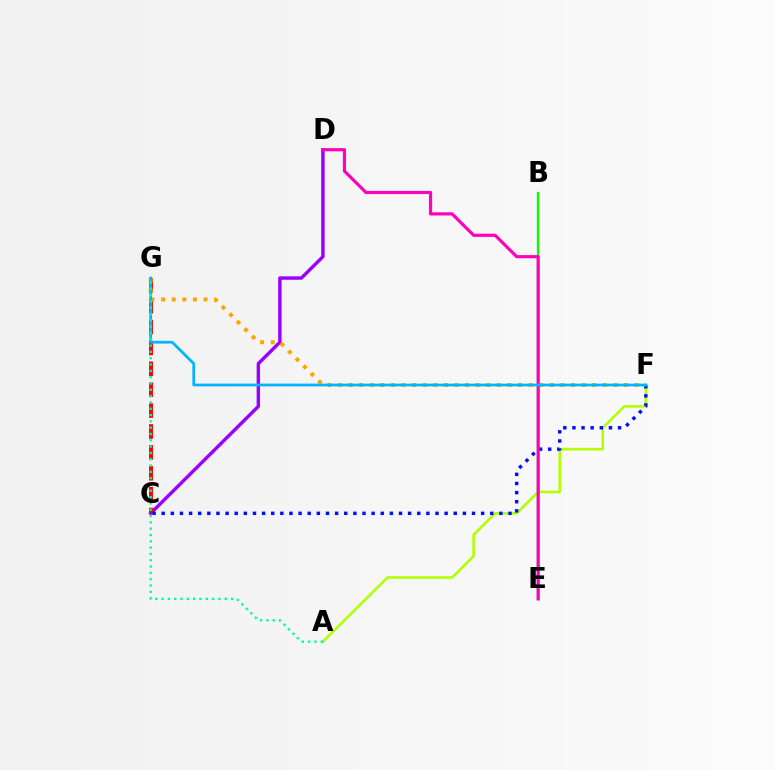{('C', 'D'): [{'color': '#9b00ff', 'line_style': 'solid', 'thickness': 2.46}], ('C', 'G'): [{'color': '#ff0000', 'line_style': 'dashed', 'thickness': 2.84}], ('A', 'F'): [{'color': '#b3ff00', 'line_style': 'solid', 'thickness': 1.87}], ('C', 'F'): [{'color': '#0010ff', 'line_style': 'dotted', 'thickness': 2.48}], ('B', 'E'): [{'color': '#08ff00', 'line_style': 'solid', 'thickness': 1.67}], ('F', 'G'): [{'color': '#ffa500', 'line_style': 'dotted', 'thickness': 2.88}, {'color': '#00b5ff', 'line_style': 'solid', 'thickness': 1.98}], ('D', 'E'): [{'color': '#ff00bd', 'line_style': 'solid', 'thickness': 2.28}], ('A', 'G'): [{'color': '#00ff9d', 'line_style': 'dotted', 'thickness': 1.72}]}